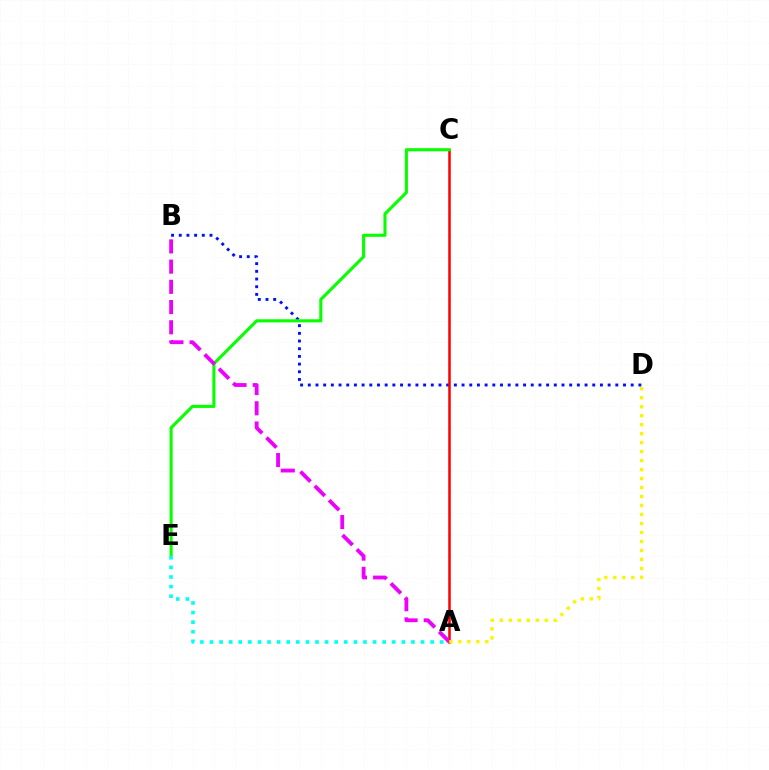{('B', 'D'): [{'color': '#0010ff', 'line_style': 'dotted', 'thickness': 2.09}], ('A', 'C'): [{'color': '#ff0000', 'line_style': 'solid', 'thickness': 1.82}], ('C', 'E'): [{'color': '#08ff00', 'line_style': 'solid', 'thickness': 2.23}], ('A', 'E'): [{'color': '#00fff6', 'line_style': 'dotted', 'thickness': 2.61}], ('A', 'B'): [{'color': '#ee00ff', 'line_style': 'dashed', 'thickness': 2.75}], ('A', 'D'): [{'color': '#fcf500', 'line_style': 'dotted', 'thickness': 2.44}]}